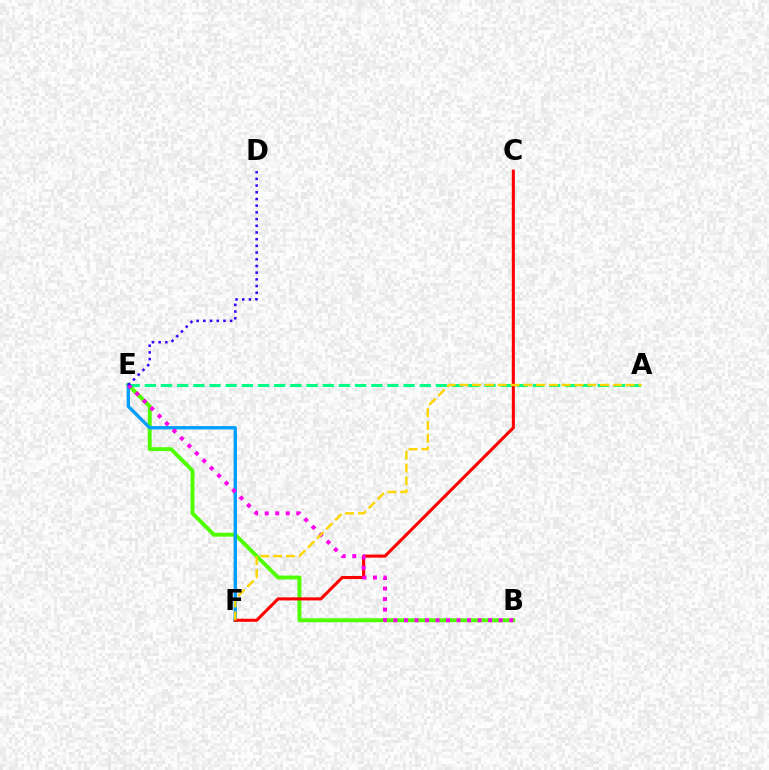{('B', 'E'): [{'color': '#4fff00', 'line_style': 'solid', 'thickness': 2.81}, {'color': '#ff00ed', 'line_style': 'dotted', 'thickness': 2.86}], ('E', 'F'): [{'color': '#009eff', 'line_style': 'solid', 'thickness': 2.42}], ('A', 'E'): [{'color': '#00ff86', 'line_style': 'dashed', 'thickness': 2.2}], ('C', 'F'): [{'color': '#ff0000', 'line_style': 'solid', 'thickness': 2.21}], ('D', 'E'): [{'color': '#3700ff', 'line_style': 'dotted', 'thickness': 1.82}], ('A', 'F'): [{'color': '#ffd500', 'line_style': 'dashed', 'thickness': 1.74}]}